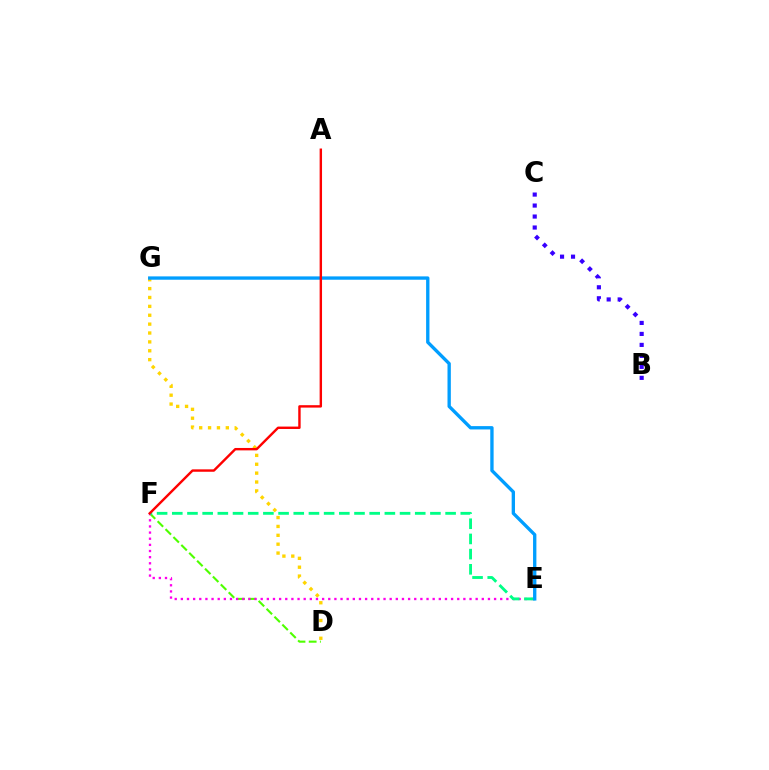{('D', 'G'): [{'color': '#ffd500', 'line_style': 'dotted', 'thickness': 2.41}], ('D', 'F'): [{'color': '#4fff00', 'line_style': 'dashed', 'thickness': 1.52}], ('B', 'C'): [{'color': '#3700ff', 'line_style': 'dotted', 'thickness': 2.98}], ('E', 'F'): [{'color': '#ff00ed', 'line_style': 'dotted', 'thickness': 1.67}, {'color': '#00ff86', 'line_style': 'dashed', 'thickness': 2.06}], ('E', 'G'): [{'color': '#009eff', 'line_style': 'solid', 'thickness': 2.4}], ('A', 'F'): [{'color': '#ff0000', 'line_style': 'solid', 'thickness': 1.73}]}